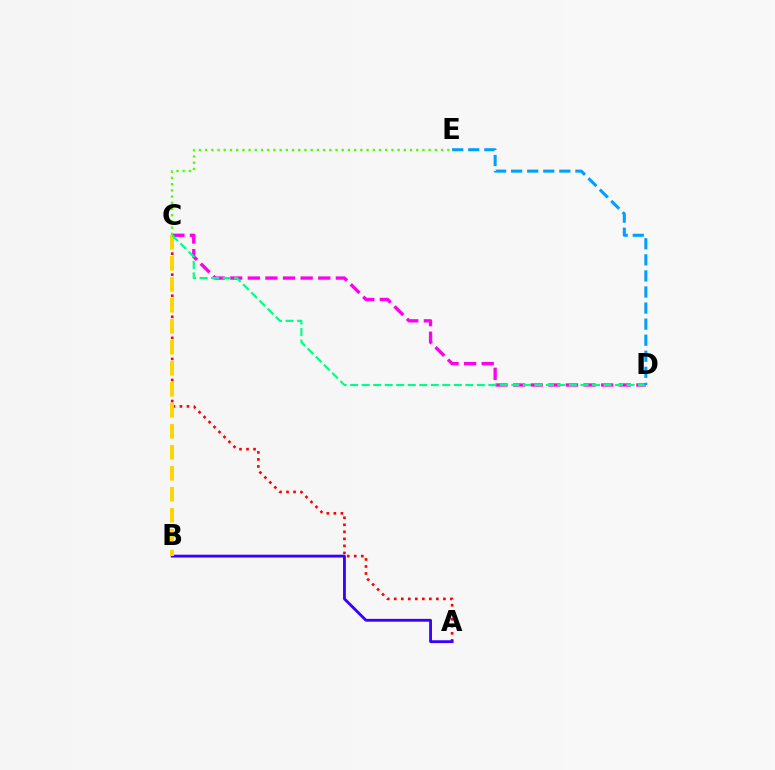{('C', 'D'): [{'color': '#ff00ed', 'line_style': 'dashed', 'thickness': 2.39}, {'color': '#00ff86', 'line_style': 'dashed', 'thickness': 1.56}], ('A', 'C'): [{'color': '#ff0000', 'line_style': 'dotted', 'thickness': 1.91}], ('A', 'B'): [{'color': '#3700ff', 'line_style': 'solid', 'thickness': 2.03}], ('B', 'C'): [{'color': '#ffd500', 'line_style': 'dashed', 'thickness': 2.85}], ('C', 'E'): [{'color': '#4fff00', 'line_style': 'dotted', 'thickness': 1.69}], ('D', 'E'): [{'color': '#009eff', 'line_style': 'dashed', 'thickness': 2.18}]}